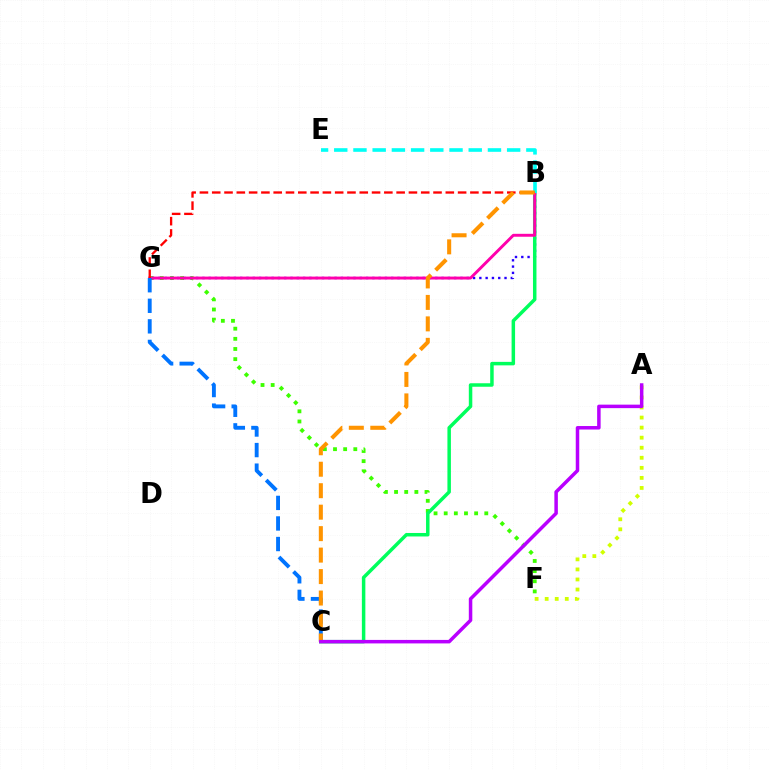{('F', 'G'): [{'color': '#3dff00', 'line_style': 'dotted', 'thickness': 2.76}], ('B', 'G'): [{'color': '#2500ff', 'line_style': 'dotted', 'thickness': 1.71}, {'color': '#ff00ac', 'line_style': 'solid', 'thickness': 2.1}, {'color': '#ff0000', 'line_style': 'dashed', 'thickness': 1.67}], ('B', 'C'): [{'color': '#00ff5c', 'line_style': 'solid', 'thickness': 2.51}, {'color': '#ff9400', 'line_style': 'dashed', 'thickness': 2.92}], ('A', 'F'): [{'color': '#d1ff00', 'line_style': 'dotted', 'thickness': 2.73}], ('B', 'E'): [{'color': '#00fff6', 'line_style': 'dashed', 'thickness': 2.61}], ('C', 'G'): [{'color': '#0074ff', 'line_style': 'dashed', 'thickness': 2.79}], ('A', 'C'): [{'color': '#b900ff', 'line_style': 'solid', 'thickness': 2.52}]}